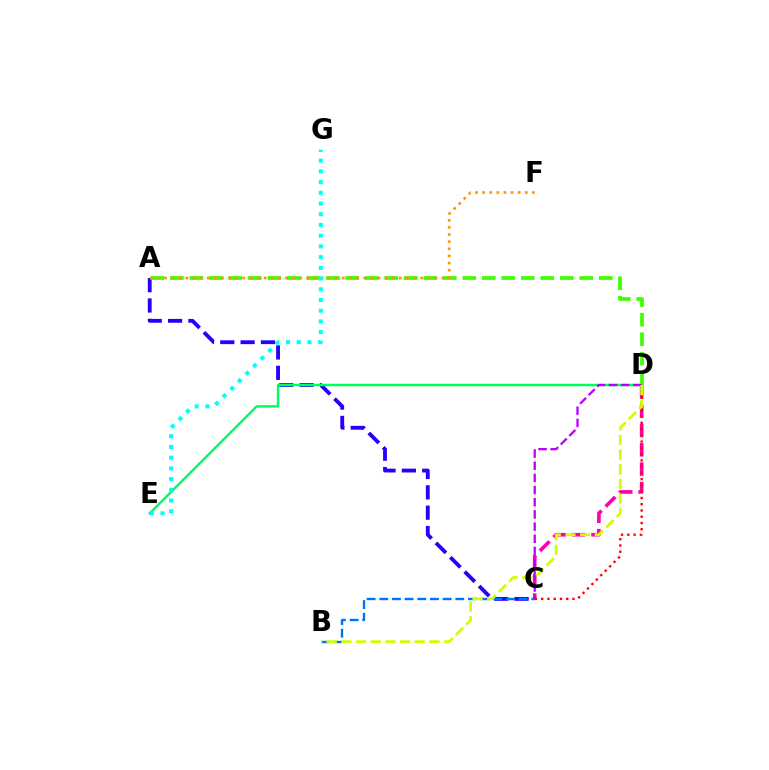{('A', 'C'): [{'color': '#2500ff', 'line_style': 'dashed', 'thickness': 2.76}], ('C', 'D'): [{'color': '#ff00ac', 'line_style': 'dashed', 'thickness': 2.63}, {'color': '#ff0000', 'line_style': 'dotted', 'thickness': 1.7}, {'color': '#b900ff', 'line_style': 'dashed', 'thickness': 1.65}], ('D', 'E'): [{'color': '#00ff5c', 'line_style': 'solid', 'thickness': 1.78}], ('A', 'D'): [{'color': '#3dff00', 'line_style': 'dashed', 'thickness': 2.65}], ('A', 'F'): [{'color': '#ff9400', 'line_style': 'dotted', 'thickness': 1.93}], ('E', 'G'): [{'color': '#00fff6', 'line_style': 'dotted', 'thickness': 2.91}], ('B', 'C'): [{'color': '#0074ff', 'line_style': 'dashed', 'thickness': 1.72}], ('B', 'D'): [{'color': '#d1ff00', 'line_style': 'dashed', 'thickness': 1.99}]}